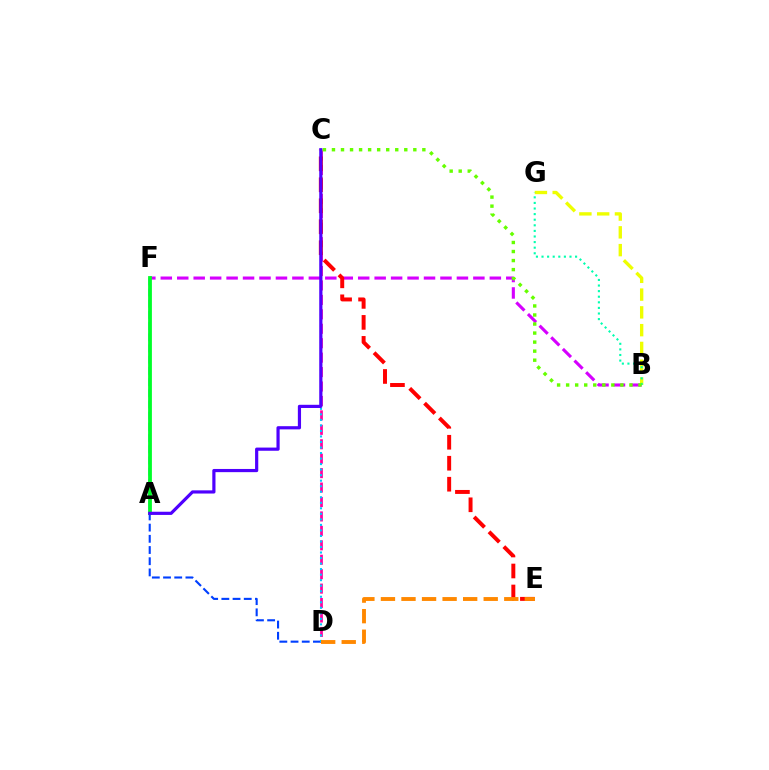{('C', 'D'): [{'color': '#ff00a0', 'line_style': 'dashed', 'thickness': 1.96}, {'color': '#00c7ff', 'line_style': 'dotted', 'thickness': 1.5}], ('D', 'F'): [{'color': '#003fff', 'line_style': 'dashed', 'thickness': 1.52}], ('B', 'F'): [{'color': '#d600ff', 'line_style': 'dashed', 'thickness': 2.23}], ('A', 'F'): [{'color': '#00ff27', 'line_style': 'solid', 'thickness': 2.73}], ('B', 'G'): [{'color': '#eeff00', 'line_style': 'dashed', 'thickness': 2.42}, {'color': '#00ffaf', 'line_style': 'dotted', 'thickness': 1.52}], ('C', 'E'): [{'color': '#ff0000', 'line_style': 'dashed', 'thickness': 2.85}], ('D', 'E'): [{'color': '#ff8800', 'line_style': 'dashed', 'thickness': 2.79}], ('A', 'C'): [{'color': '#4f00ff', 'line_style': 'solid', 'thickness': 2.29}], ('B', 'C'): [{'color': '#66ff00', 'line_style': 'dotted', 'thickness': 2.46}]}